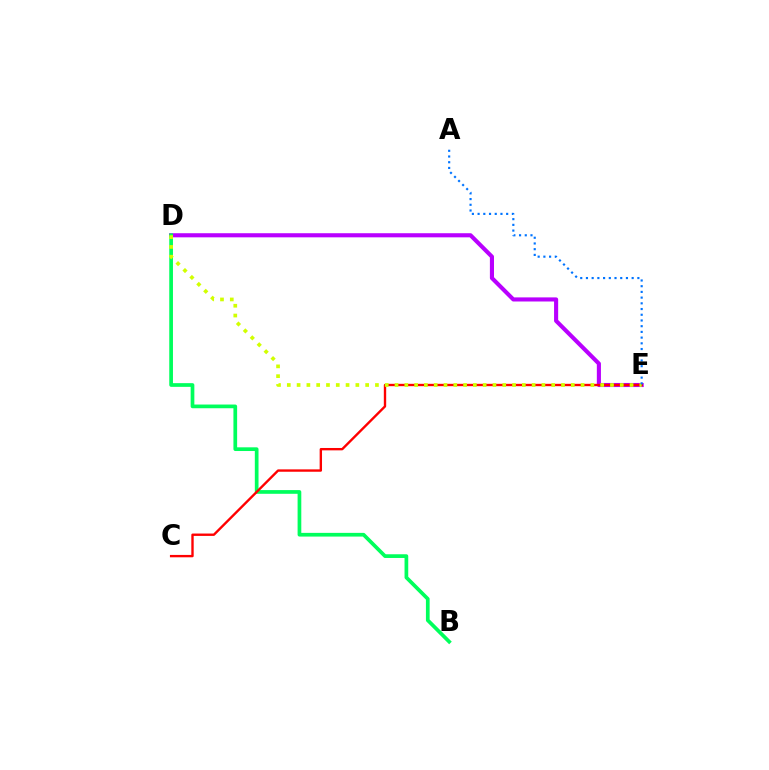{('D', 'E'): [{'color': '#b900ff', 'line_style': 'solid', 'thickness': 2.95}, {'color': '#d1ff00', 'line_style': 'dotted', 'thickness': 2.66}], ('B', 'D'): [{'color': '#00ff5c', 'line_style': 'solid', 'thickness': 2.67}], ('C', 'E'): [{'color': '#ff0000', 'line_style': 'solid', 'thickness': 1.71}], ('A', 'E'): [{'color': '#0074ff', 'line_style': 'dotted', 'thickness': 1.55}]}